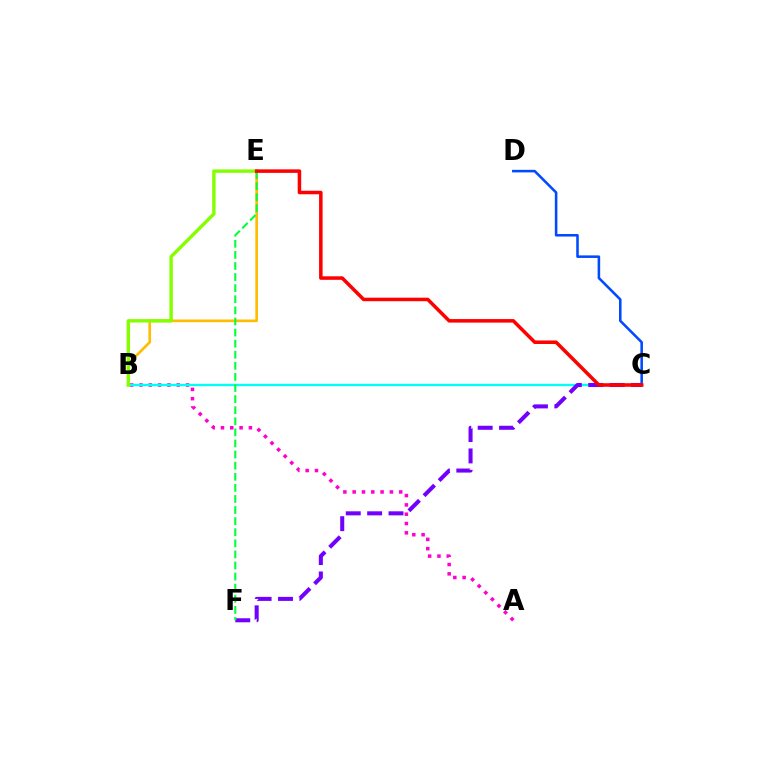{('C', 'D'): [{'color': '#004bff', 'line_style': 'solid', 'thickness': 1.84}], ('B', 'E'): [{'color': '#ffbd00', 'line_style': 'solid', 'thickness': 1.92}, {'color': '#84ff00', 'line_style': 'solid', 'thickness': 2.45}], ('A', 'B'): [{'color': '#ff00cf', 'line_style': 'dotted', 'thickness': 2.53}], ('B', 'C'): [{'color': '#00fff6', 'line_style': 'solid', 'thickness': 1.69}], ('C', 'F'): [{'color': '#7200ff', 'line_style': 'dashed', 'thickness': 2.9}], ('E', 'F'): [{'color': '#00ff39', 'line_style': 'dashed', 'thickness': 1.51}], ('C', 'E'): [{'color': '#ff0000', 'line_style': 'solid', 'thickness': 2.53}]}